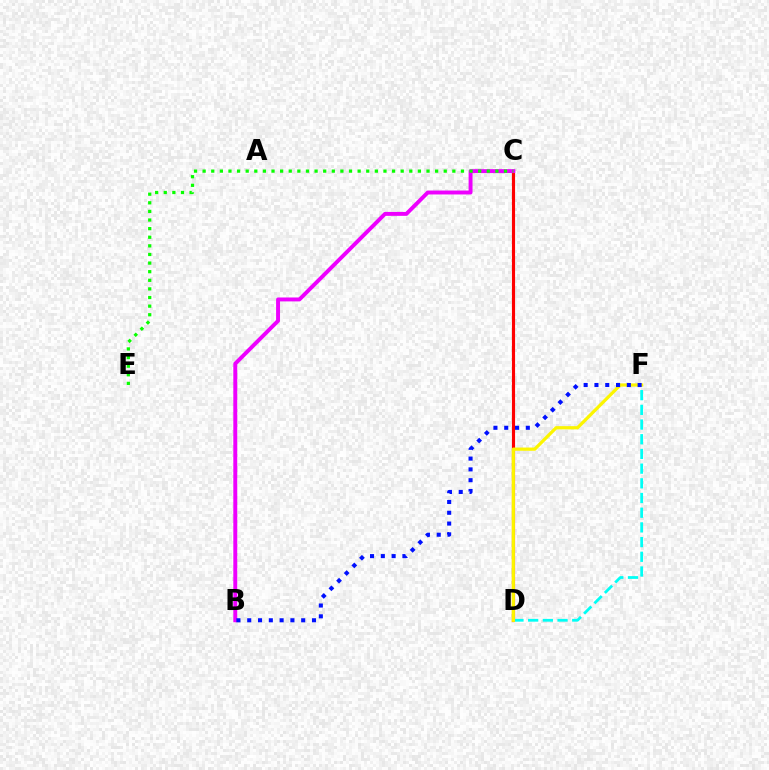{('C', 'D'): [{'color': '#ff0000', 'line_style': 'solid', 'thickness': 2.25}], ('D', 'F'): [{'color': '#00fff6', 'line_style': 'dashed', 'thickness': 2.0}, {'color': '#fcf500', 'line_style': 'solid', 'thickness': 2.34}], ('B', 'C'): [{'color': '#ee00ff', 'line_style': 'solid', 'thickness': 2.83}], ('C', 'E'): [{'color': '#08ff00', 'line_style': 'dotted', 'thickness': 2.34}], ('B', 'F'): [{'color': '#0010ff', 'line_style': 'dotted', 'thickness': 2.93}]}